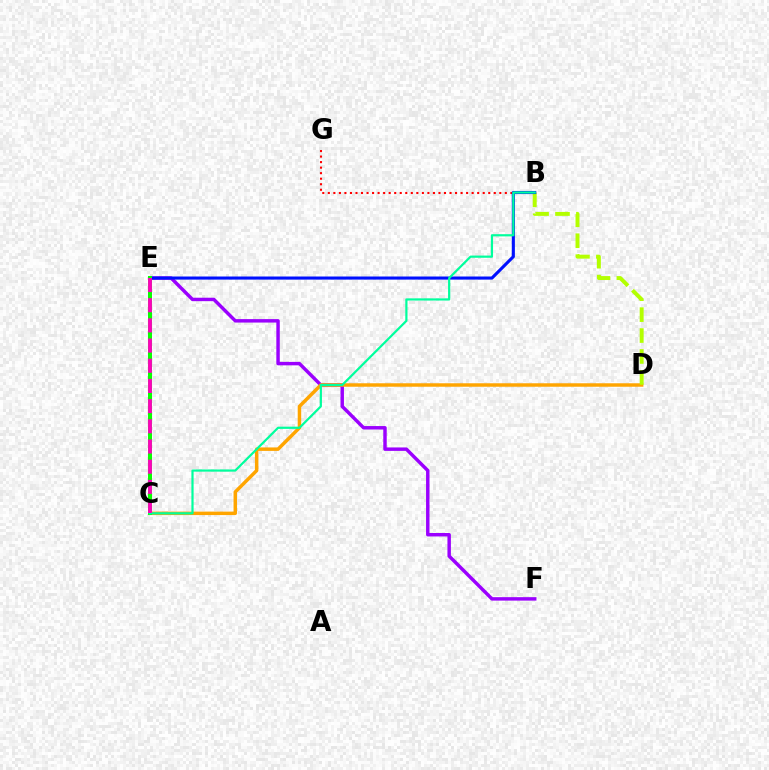{('C', 'E'): [{'color': '#00b5ff', 'line_style': 'dotted', 'thickness': 1.88}, {'color': '#08ff00', 'line_style': 'solid', 'thickness': 2.87}, {'color': '#ff00bd', 'line_style': 'dashed', 'thickness': 2.74}], ('E', 'F'): [{'color': '#9b00ff', 'line_style': 'solid', 'thickness': 2.48}], ('B', 'G'): [{'color': '#ff0000', 'line_style': 'dotted', 'thickness': 1.5}], ('C', 'D'): [{'color': '#ffa500', 'line_style': 'solid', 'thickness': 2.5}], ('B', 'D'): [{'color': '#b3ff00', 'line_style': 'dashed', 'thickness': 2.84}], ('B', 'E'): [{'color': '#0010ff', 'line_style': 'solid', 'thickness': 2.23}], ('B', 'C'): [{'color': '#00ff9d', 'line_style': 'solid', 'thickness': 1.59}]}